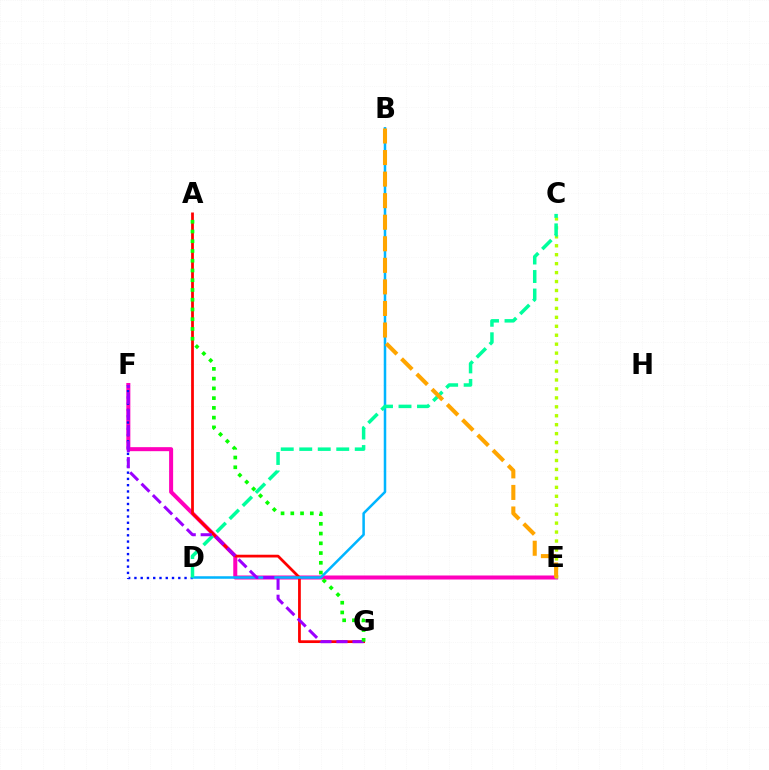{('E', 'F'): [{'color': '#ff00bd', 'line_style': 'solid', 'thickness': 2.89}], ('A', 'G'): [{'color': '#ff0000', 'line_style': 'solid', 'thickness': 1.98}, {'color': '#08ff00', 'line_style': 'dotted', 'thickness': 2.65}], ('D', 'F'): [{'color': '#0010ff', 'line_style': 'dotted', 'thickness': 1.7}], ('B', 'D'): [{'color': '#00b5ff', 'line_style': 'solid', 'thickness': 1.81}], ('C', 'E'): [{'color': '#b3ff00', 'line_style': 'dotted', 'thickness': 2.43}], ('C', 'D'): [{'color': '#00ff9d', 'line_style': 'dashed', 'thickness': 2.51}], ('F', 'G'): [{'color': '#9b00ff', 'line_style': 'dashed', 'thickness': 2.18}], ('B', 'E'): [{'color': '#ffa500', 'line_style': 'dashed', 'thickness': 2.93}]}